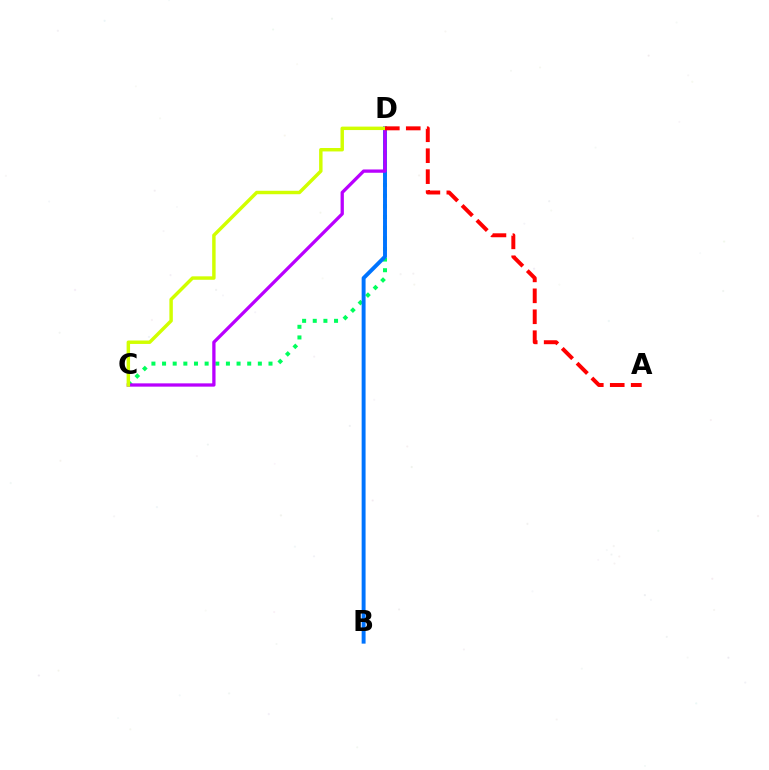{('C', 'D'): [{'color': '#00ff5c', 'line_style': 'dotted', 'thickness': 2.89}, {'color': '#b900ff', 'line_style': 'solid', 'thickness': 2.37}, {'color': '#d1ff00', 'line_style': 'solid', 'thickness': 2.48}], ('B', 'D'): [{'color': '#0074ff', 'line_style': 'solid', 'thickness': 2.82}], ('A', 'D'): [{'color': '#ff0000', 'line_style': 'dashed', 'thickness': 2.85}]}